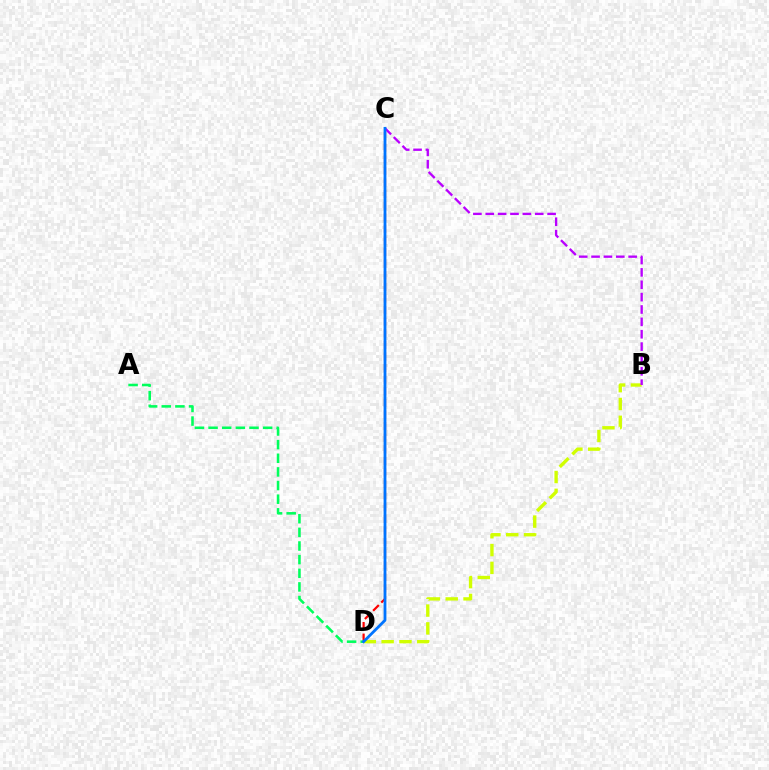{('B', 'D'): [{'color': '#d1ff00', 'line_style': 'dashed', 'thickness': 2.42}], ('C', 'D'): [{'color': '#ff0000', 'line_style': 'dashed', 'thickness': 1.58}, {'color': '#0074ff', 'line_style': 'solid', 'thickness': 2.01}], ('A', 'D'): [{'color': '#00ff5c', 'line_style': 'dashed', 'thickness': 1.85}], ('B', 'C'): [{'color': '#b900ff', 'line_style': 'dashed', 'thickness': 1.68}]}